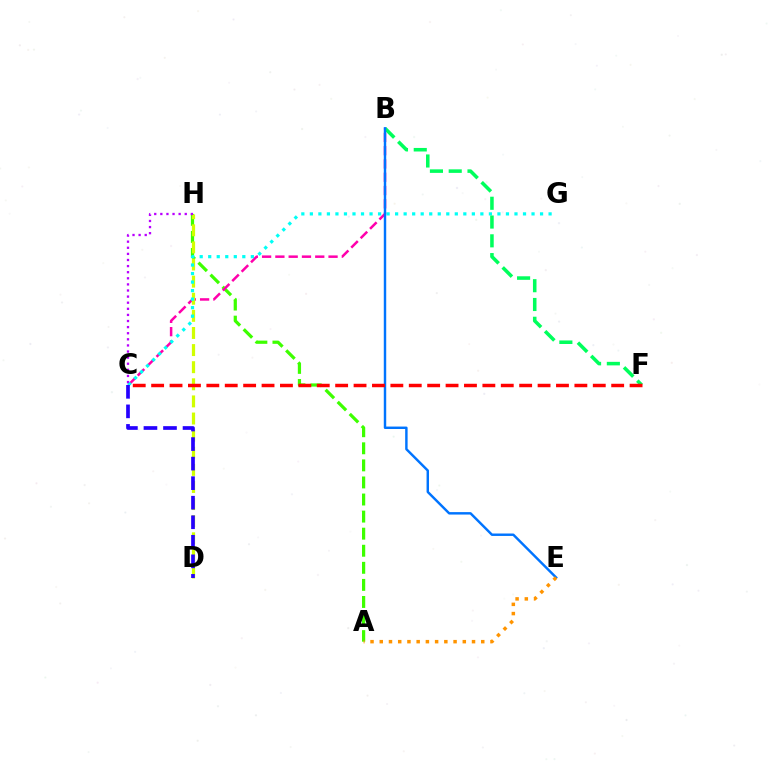{('A', 'H'): [{'color': '#3dff00', 'line_style': 'dashed', 'thickness': 2.32}], ('B', 'C'): [{'color': '#ff00ac', 'line_style': 'dashed', 'thickness': 1.81}], ('D', 'H'): [{'color': '#d1ff00', 'line_style': 'dashed', 'thickness': 2.32}], ('C', 'G'): [{'color': '#00fff6', 'line_style': 'dotted', 'thickness': 2.32}], ('B', 'F'): [{'color': '#00ff5c', 'line_style': 'dashed', 'thickness': 2.55}], ('B', 'E'): [{'color': '#0074ff', 'line_style': 'solid', 'thickness': 1.76}], ('C', 'H'): [{'color': '#b900ff', 'line_style': 'dotted', 'thickness': 1.66}], ('C', 'D'): [{'color': '#2500ff', 'line_style': 'dashed', 'thickness': 2.65}], ('C', 'F'): [{'color': '#ff0000', 'line_style': 'dashed', 'thickness': 2.5}], ('A', 'E'): [{'color': '#ff9400', 'line_style': 'dotted', 'thickness': 2.51}]}